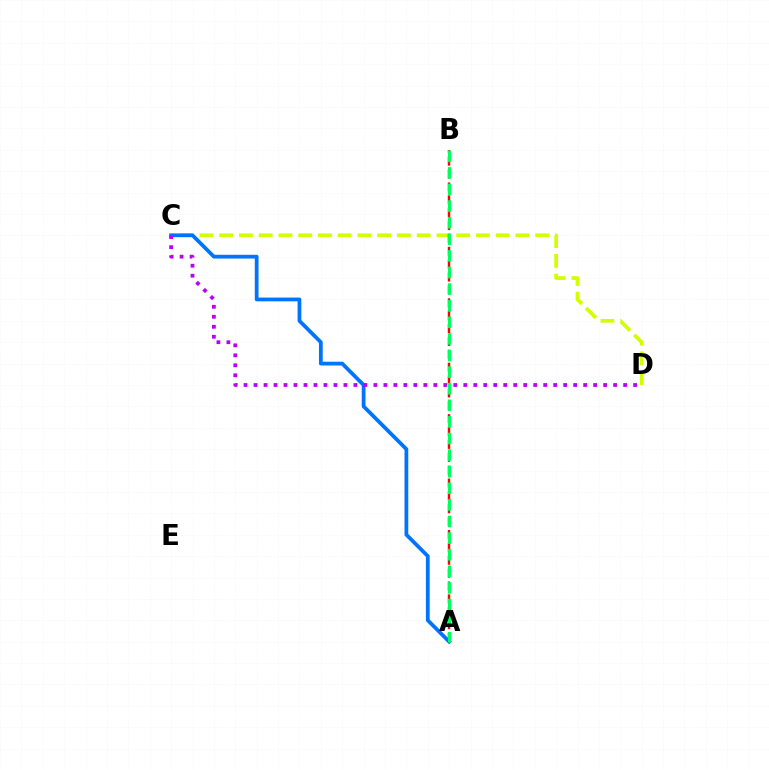{('C', 'D'): [{'color': '#d1ff00', 'line_style': 'dashed', 'thickness': 2.68}, {'color': '#b900ff', 'line_style': 'dotted', 'thickness': 2.71}], ('A', 'C'): [{'color': '#0074ff', 'line_style': 'solid', 'thickness': 2.71}], ('A', 'B'): [{'color': '#ff0000', 'line_style': 'dashed', 'thickness': 1.75}, {'color': '#00ff5c', 'line_style': 'dashed', 'thickness': 2.26}]}